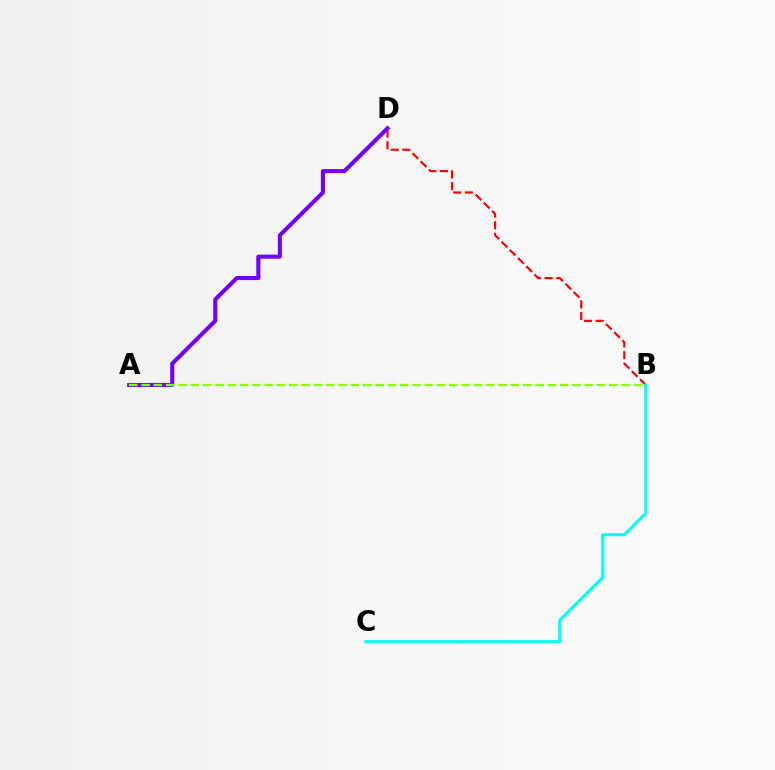{('B', 'D'): [{'color': '#ff0000', 'line_style': 'dashed', 'thickness': 1.58}], ('A', 'D'): [{'color': '#7200ff', 'line_style': 'solid', 'thickness': 2.94}], ('A', 'B'): [{'color': '#84ff00', 'line_style': 'dashed', 'thickness': 1.67}], ('B', 'C'): [{'color': '#00fff6', 'line_style': 'solid', 'thickness': 2.22}]}